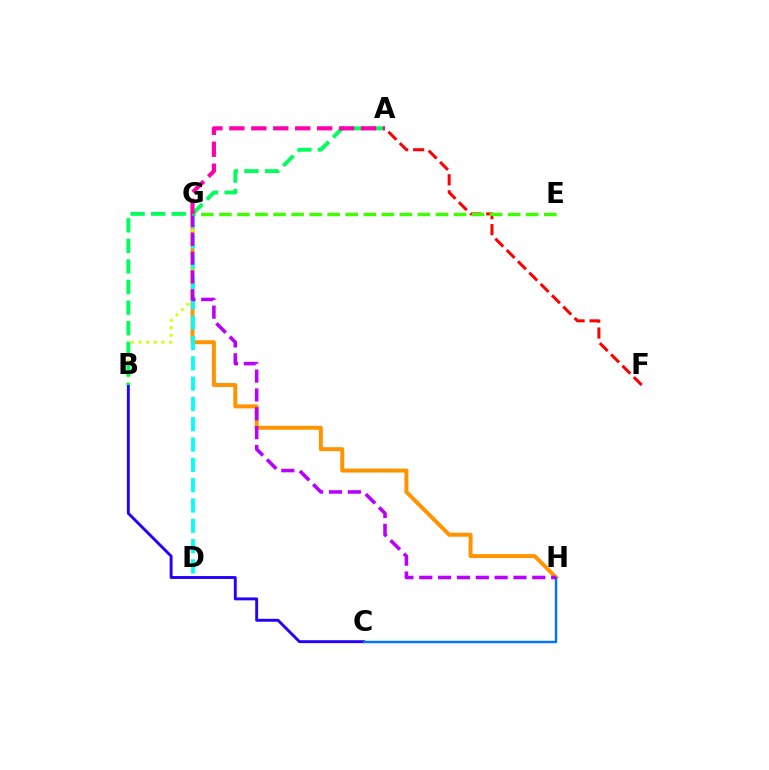{('A', 'F'): [{'color': '#ff0000', 'line_style': 'dashed', 'thickness': 2.18}], ('G', 'H'): [{'color': '#ff9400', 'line_style': 'solid', 'thickness': 2.86}, {'color': '#b900ff', 'line_style': 'dashed', 'thickness': 2.56}], ('E', 'G'): [{'color': '#3dff00', 'line_style': 'dashed', 'thickness': 2.45}], ('B', 'C'): [{'color': '#2500ff', 'line_style': 'solid', 'thickness': 2.09}], ('C', 'H'): [{'color': '#0074ff', 'line_style': 'solid', 'thickness': 1.74}], ('B', 'G'): [{'color': '#d1ff00', 'line_style': 'dotted', 'thickness': 2.06}], ('D', 'G'): [{'color': '#00fff6', 'line_style': 'dashed', 'thickness': 2.76}], ('A', 'B'): [{'color': '#00ff5c', 'line_style': 'dashed', 'thickness': 2.8}], ('A', 'G'): [{'color': '#ff00ac', 'line_style': 'dashed', 'thickness': 2.98}]}